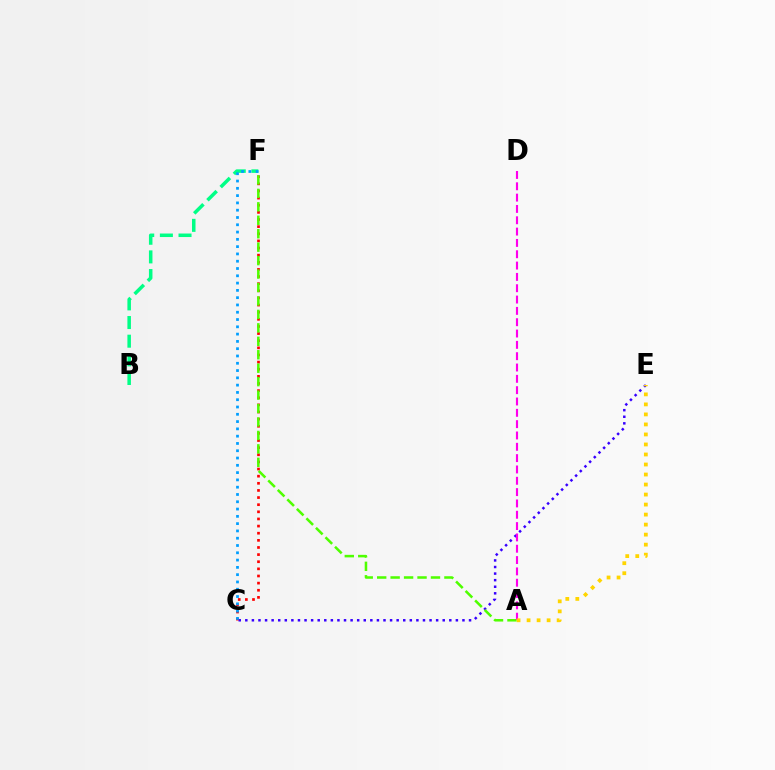{('B', 'F'): [{'color': '#00ff86', 'line_style': 'dashed', 'thickness': 2.53}], ('C', 'F'): [{'color': '#ff0000', 'line_style': 'dotted', 'thickness': 1.94}, {'color': '#009eff', 'line_style': 'dotted', 'thickness': 1.98}], ('C', 'E'): [{'color': '#3700ff', 'line_style': 'dotted', 'thickness': 1.79}], ('A', 'F'): [{'color': '#4fff00', 'line_style': 'dashed', 'thickness': 1.83}], ('A', 'D'): [{'color': '#ff00ed', 'line_style': 'dashed', 'thickness': 1.54}], ('A', 'E'): [{'color': '#ffd500', 'line_style': 'dotted', 'thickness': 2.72}]}